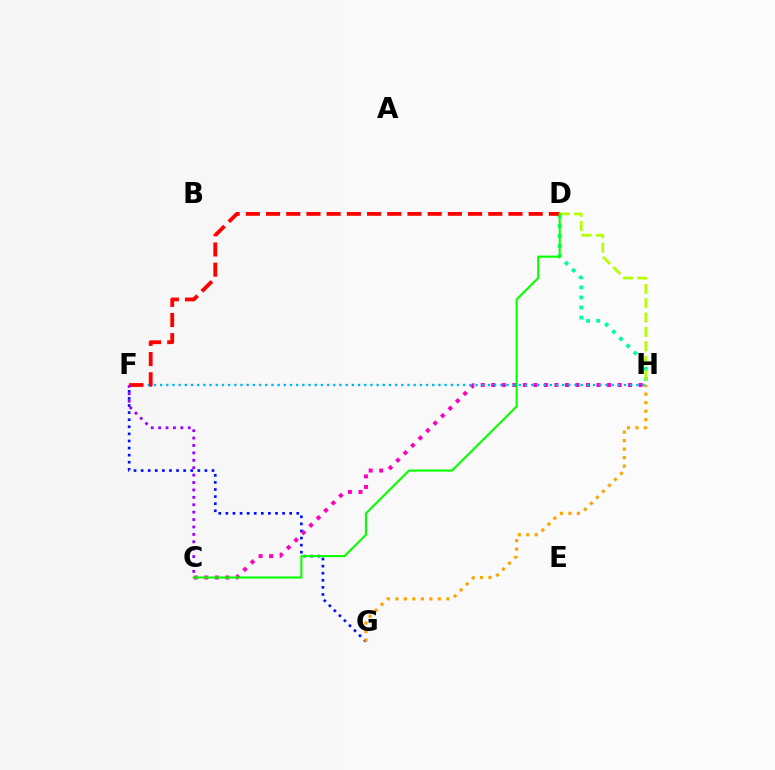{('F', 'G'): [{'color': '#0010ff', 'line_style': 'dotted', 'thickness': 1.93}], ('C', 'H'): [{'color': '#ff00bd', 'line_style': 'dotted', 'thickness': 2.86}], ('D', 'H'): [{'color': '#00ff9d', 'line_style': 'dotted', 'thickness': 2.74}, {'color': '#b3ff00', 'line_style': 'dashed', 'thickness': 1.95}], ('G', 'H'): [{'color': '#ffa500', 'line_style': 'dotted', 'thickness': 2.31}], ('F', 'H'): [{'color': '#00b5ff', 'line_style': 'dotted', 'thickness': 1.68}], ('D', 'F'): [{'color': '#ff0000', 'line_style': 'dashed', 'thickness': 2.74}], ('C', 'F'): [{'color': '#9b00ff', 'line_style': 'dotted', 'thickness': 2.01}], ('C', 'D'): [{'color': '#08ff00', 'line_style': 'solid', 'thickness': 1.52}]}